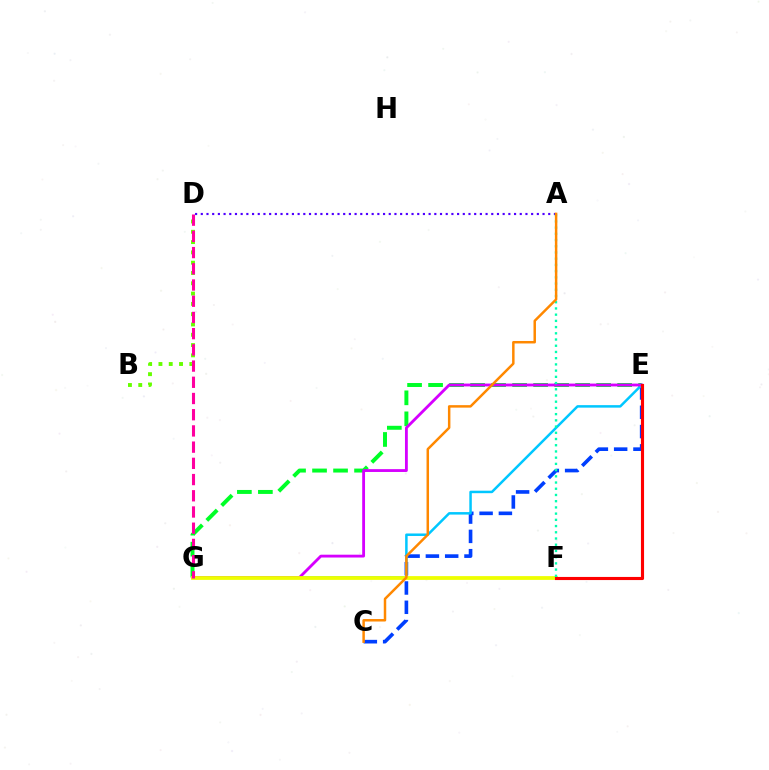{('E', 'G'): [{'color': '#00ff27', 'line_style': 'dashed', 'thickness': 2.85}, {'color': '#00c7ff', 'line_style': 'solid', 'thickness': 1.8}, {'color': '#d600ff', 'line_style': 'solid', 'thickness': 2.04}], ('B', 'D'): [{'color': '#66ff00', 'line_style': 'dotted', 'thickness': 2.8}], ('C', 'E'): [{'color': '#003fff', 'line_style': 'dashed', 'thickness': 2.62}], ('F', 'G'): [{'color': '#eeff00', 'line_style': 'solid', 'thickness': 2.72}], ('A', 'D'): [{'color': '#4f00ff', 'line_style': 'dotted', 'thickness': 1.55}], ('E', 'F'): [{'color': '#ff0000', 'line_style': 'solid', 'thickness': 2.25}], ('D', 'G'): [{'color': '#ff00a0', 'line_style': 'dashed', 'thickness': 2.2}], ('A', 'F'): [{'color': '#00ffaf', 'line_style': 'dotted', 'thickness': 1.69}], ('A', 'C'): [{'color': '#ff8800', 'line_style': 'solid', 'thickness': 1.79}]}